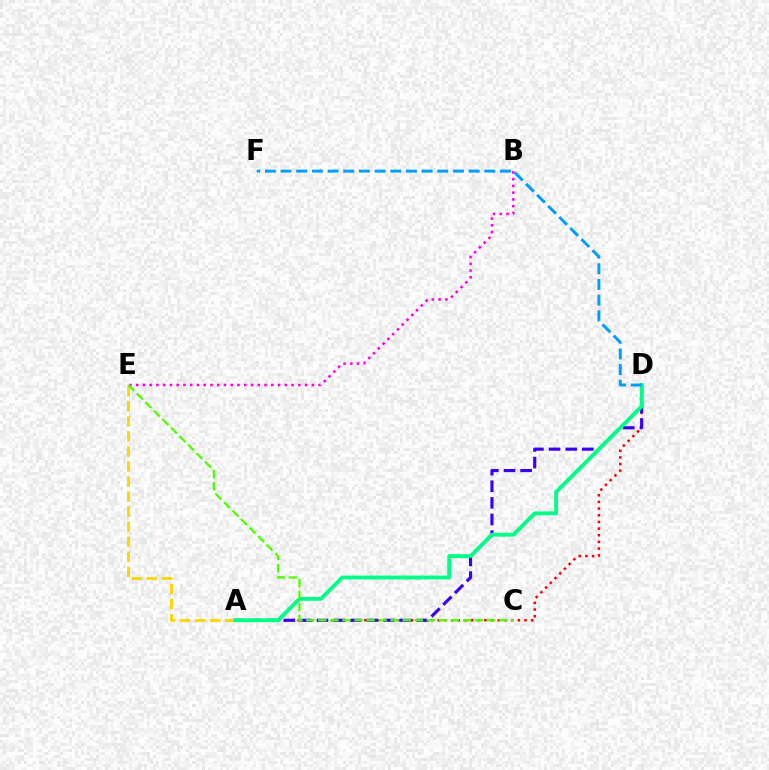{('A', 'E'): [{'color': '#ffd500', 'line_style': 'dashed', 'thickness': 2.04}], ('A', 'D'): [{'color': '#ff0000', 'line_style': 'dotted', 'thickness': 1.81}, {'color': '#3700ff', 'line_style': 'dashed', 'thickness': 2.26}, {'color': '#00ff86', 'line_style': 'solid', 'thickness': 2.77}], ('B', 'E'): [{'color': '#ff00ed', 'line_style': 'dotted', 'thickness': 1.84}], ('C', 'E'): [{'color': '#4fff00', 'line_style': 'dashed', 'thickness': 1.64}], ('D', 'F'): [{'color': '#009eff', 'line_style': 'dashed', 'thickness': 2.13}]}